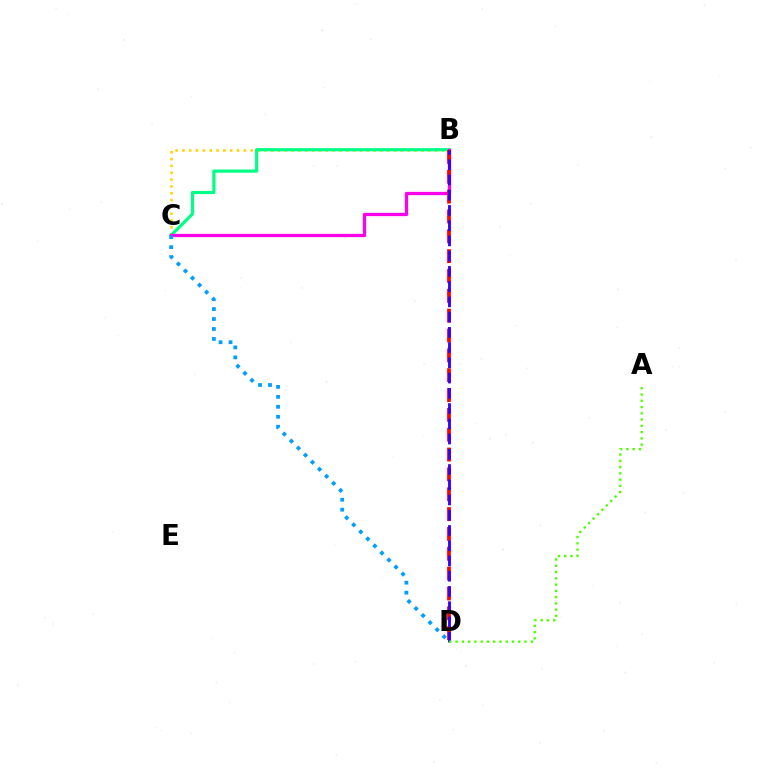{('B', 'C'): [{'color': '#ffd500', 'line_style': 'dotted', 'thickness': 1.86}, {'color': '#00ff86', 'line_style': 'solid', 'thickness': 2.31}, {'color': '#ff00ed', 'line_style': 'solid', 'thickness': 2.36}], ('B', 'D'): [{'color': '#ff0000', 'line_style': 'dashed', 'thickness': 2.7}, {'color': '#3700ff', 'line_style': 'dashed', 'thickness': 2.07}], ('C', 'D'): [{'color': '#009eff', 'line_style': 'dotted', 'thickness': 2.71}], ('A', 'D'): [{'color': '#4fff00', 'line_style': 'dotted', 'thickness': 1.7}]}